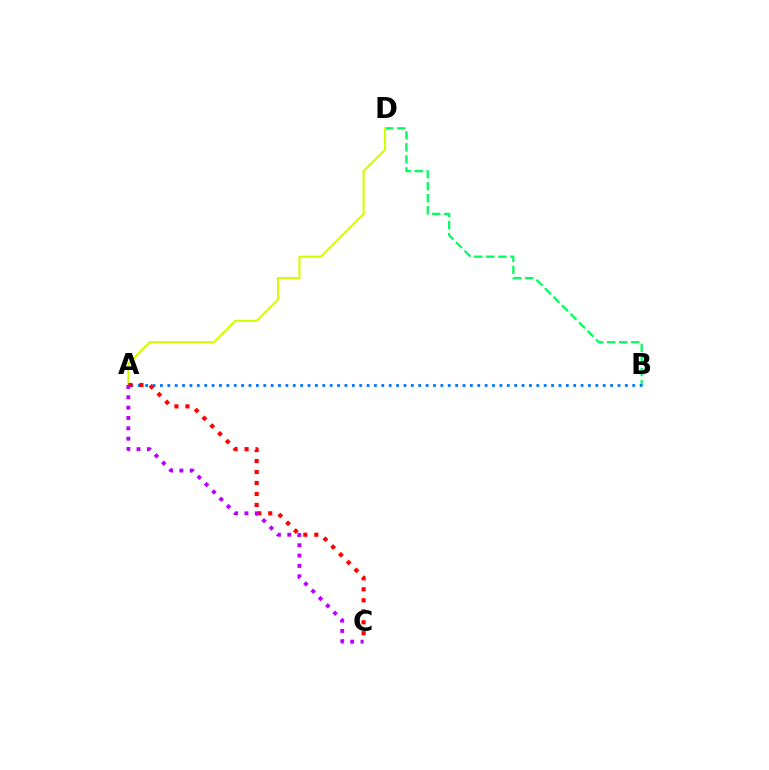{('B', 'D'): [{'color': '#00ff5c', 'line_style': 'dashed', 'thickness': 1.64}], ('A', 'B'): [{'color': '#0074ff', 'line_style': 'dotted', 'thickness': 2.01}], ('A', 'D'): [{'color': '#d1ff00', 'line_style': 'solid', 'thickness': 1.54}], ('A', 'C'): [{'color': '#ff0000', 'line_style': 'dotted', 'thickness': 2.98}, {'color': '#b900ff', 'line_style': 'dotted', 'thickness': 2.81}]}